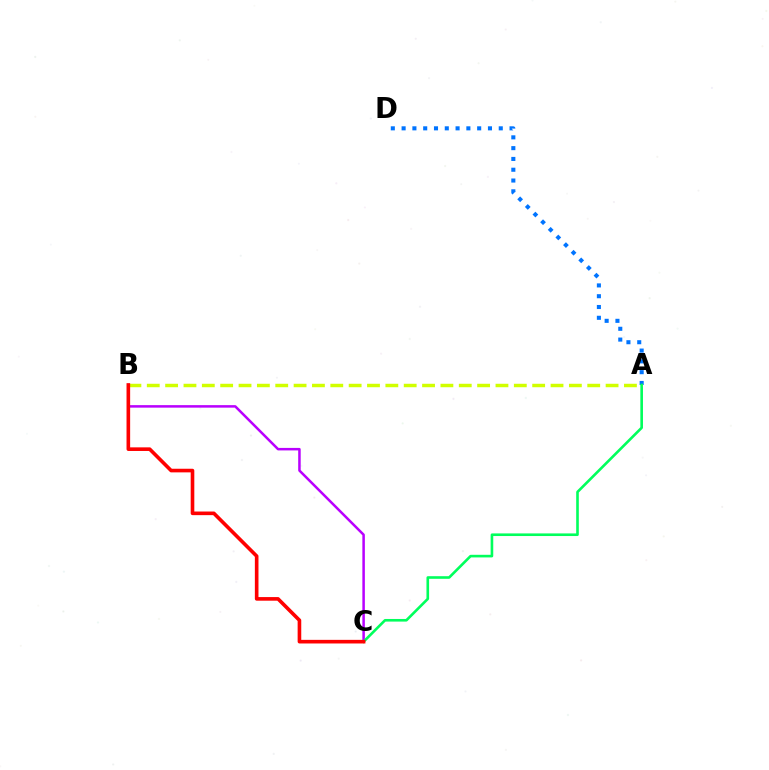{('A', 'D'): [{'color': '#0074ff', 'line_style': 'dotted', 'thickness': 2.93}], ('B', 'C'): [{'color': '#b900ff', 'line_style': 'solid', 'thickness': 1.81}, {'color': '#ff0000', 'line_style': 'solid', 'thickness': 2.61}], ('A', 'C'): [{'color': '#00ff5c', 'line_style': 'solid', 'thickness': 1.89}], ('A', 'B'): [{'color': '#d1ff00', 'line_style': 'dashed', 'thickness': 2.49}]}